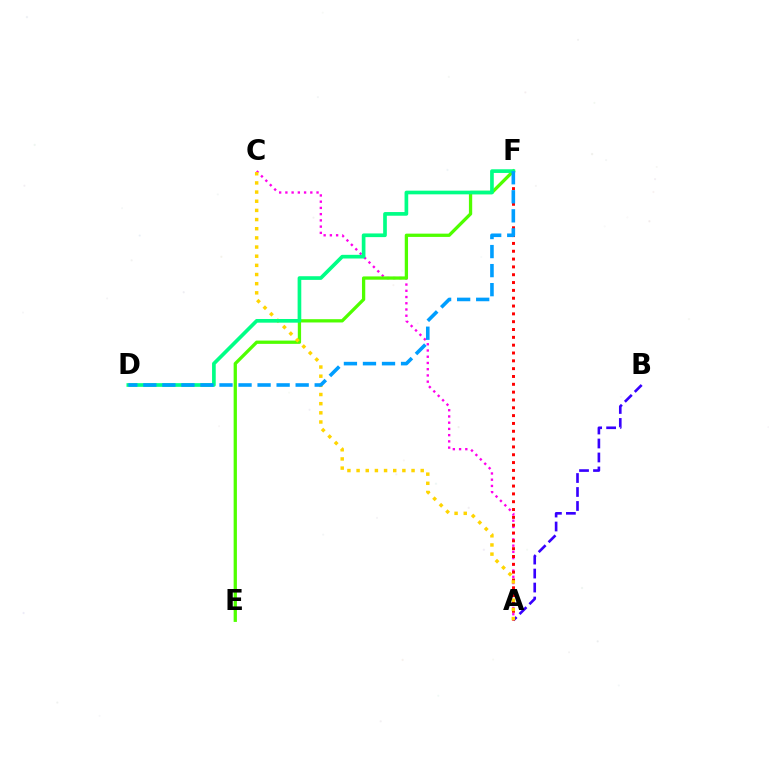{('A', 'B'): [{'color': '#3700ff', 'line_style': 'dashed', 'thickness': 1.9}], ('A', 'C'): [{'color': '#ff00ed', 'line_style': 'dotted', 'thickness': 1.69}, {'color': '#ffd500', 'line_style': 'dotted', 'thickness': 2.49}], ('A', 'F'): [{'color': '#ff0000', 'line_style': 'dotted', 'thickness': 2.13}], ('E', 'F'): [{'color': '#4fff00', 'line_style': 'solid', 'thickness': 2.36}], ('D', 'F'): [{'color': '#00ff86', 'line_style': 'solid', 'thickness': 2.64}, {'color': '#009eff', 'line_style': 'dashed', 'thickness': 2.59}]}